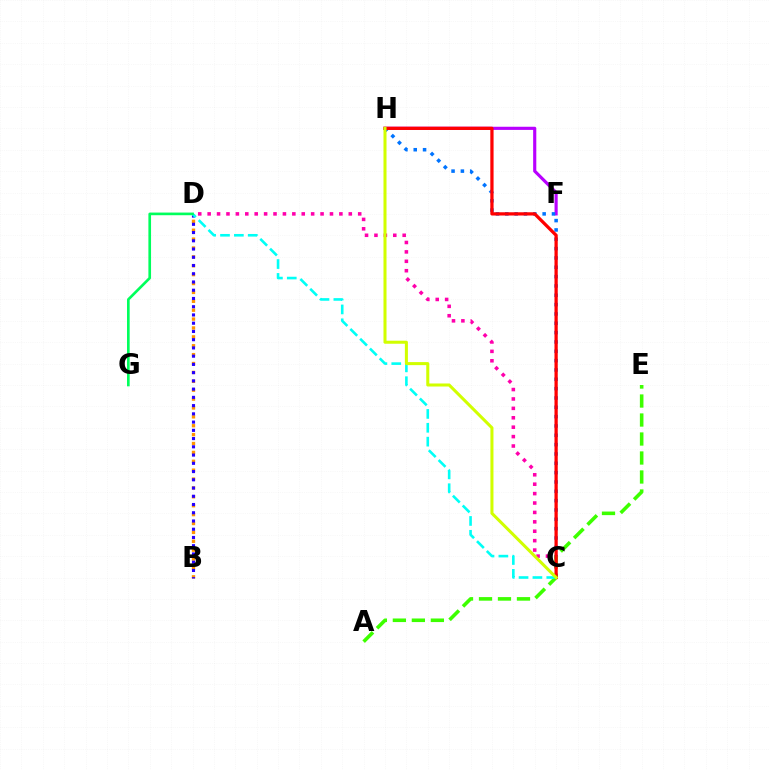{('C', 'D'): [{'color': '#ff00ac', 'line_style': 'dotted', 'thickness': 2.56}, {'color': '#00fff6', 'line_style': 'dashed', 'thickness': 1.88}], ('B', 'D'): [{'color': '#ff9400', 'line_style': 'dotted', 'thickness': 2.41}, {'color': '#2500ff', 'line_style': 'dotted', 'thickness': 2.24}], ('F', 'H'): [{'color': '#b900ff', 'line_style': 'solid', 'thickness': 2.27}], ('C', 'H'): [{'color': '#0074ff', 'line_style': 'dotted', 'thickness': 2.54}, {'color': '#ff0000', 'line_style': 'solid', 'thickness': 2.34}, {'color': '#d1ff00', 'line_style': 'solid', 'thickness': 2.19}], ('A', 'E'): [{'color': '#3dff00', 'line_style': 'dashed', 'thickness': 2.58}], ('D', 'G'): [{'color': '#00ff5c', 'line_style': 'solid', 'thickness': 1.91}]}